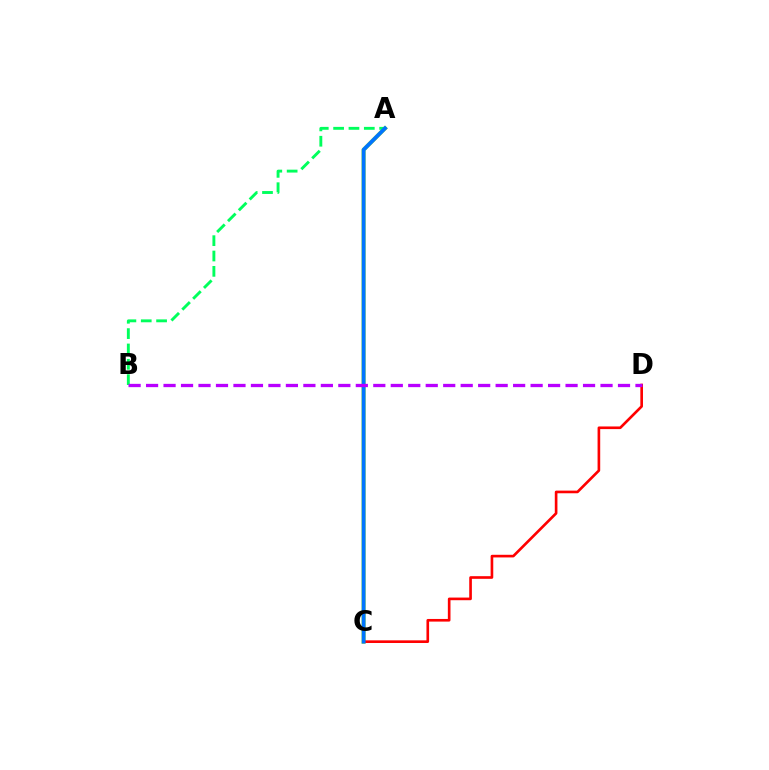{('A', 'C'): [{'color': '#d1ff00', 'line_style': 'solid', 'thickness': 2.91}, {'color': '#0074ff', 'line_style': 'solid', 'thickness': 2.79}], ('C', 'D'): [{'color': '#ff0000', 'line_style': 'solid', 'thickness': 1.9}], ('A', 'B'): [{'color': '#00ff5c', 'line_style': 'dashed', 'thickness': 2.08}], ('B', 'D'): [{'color': '#b900ff', 'line_style': 'dashed', 'thickness': 2.37}]}